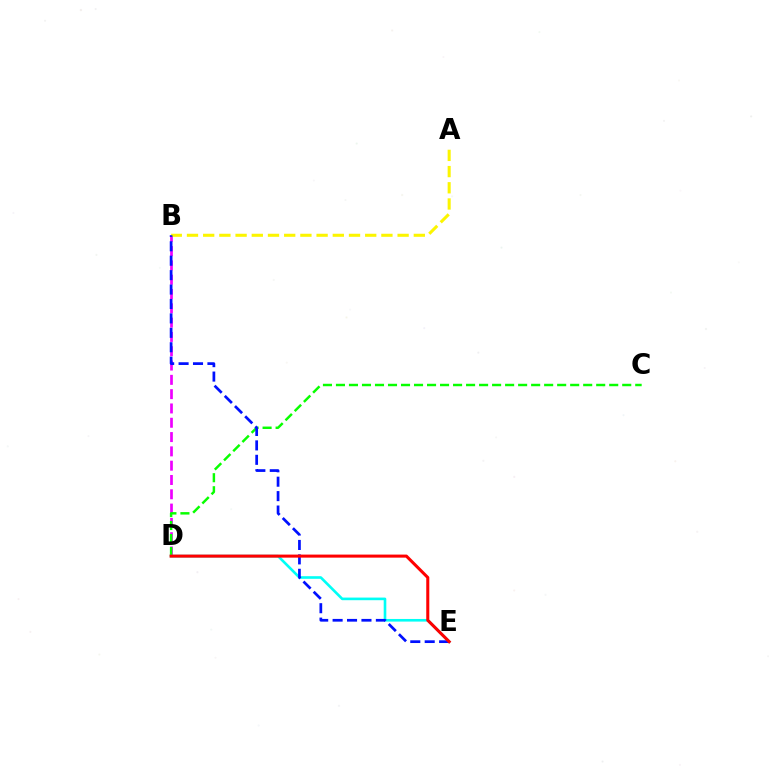{('B', 'D'): [{'color': '#ee00ff', 'line_style': 'dashed', 'thickness': 1.94}], ('C', 'D'): [{'color': '#08ff00', 'line_style': 'dashed', 'thickness': 1.77}], ('A', 'B'): [{'color': '#fcf500', 'line_style': 'dashed', 'thickness': 2.2}], ('D', 'E'): [{'color': '#00fff6', 'line_style': 'solid', 'thickness': 1.89}, {'color': '#ff0000', 'line_style': 'solid', 'thickness': 2.2}], ('B', 'E'): [{'color': '#0010ff', 'line_style': 'dashed', 'thickness': 1.96}]}